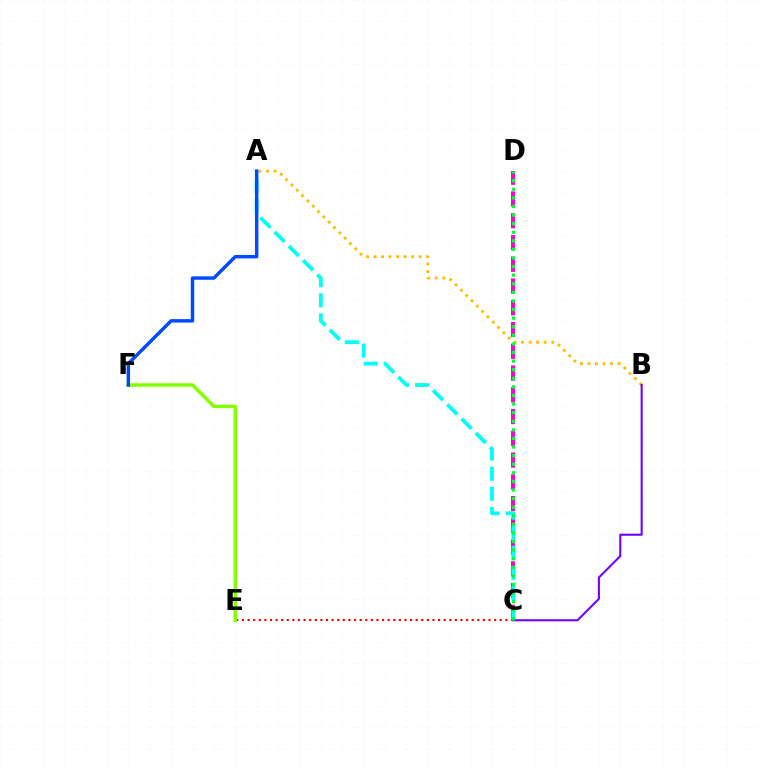{('C', 'D'): [{'color': '#ff00cf', 'line_style': 'dashed', 'thickness': 2.96}, {'color': '#00ff39', 'line_style': 'dotted', 'thickness': 2.33}], ('A', 'B'): [{'color': '#ffbd00', 'line_style': 'dotted', 'thickness': 2.04}], ('C', 'E'): [{'color': '#ff0000', 'line_style': 'dotted', 'thickness': 1.52}], ('A', 'C'): [{'color': '#00fff6', 'line_style': 'dashed', 'thickness': 2.73}], ('E', 'F'): [{'color': '#84ff00', 'line_style': 'solid', 'thickness': 2.54}], ('B', 'C'): [{'color': '#7200ff', 'line_style': 'solid', 'thickness': 1.5}], ('A', 'F'): [{'color': '#004bff', 'line_style': 'solid', 'thickness': 2.47}]}